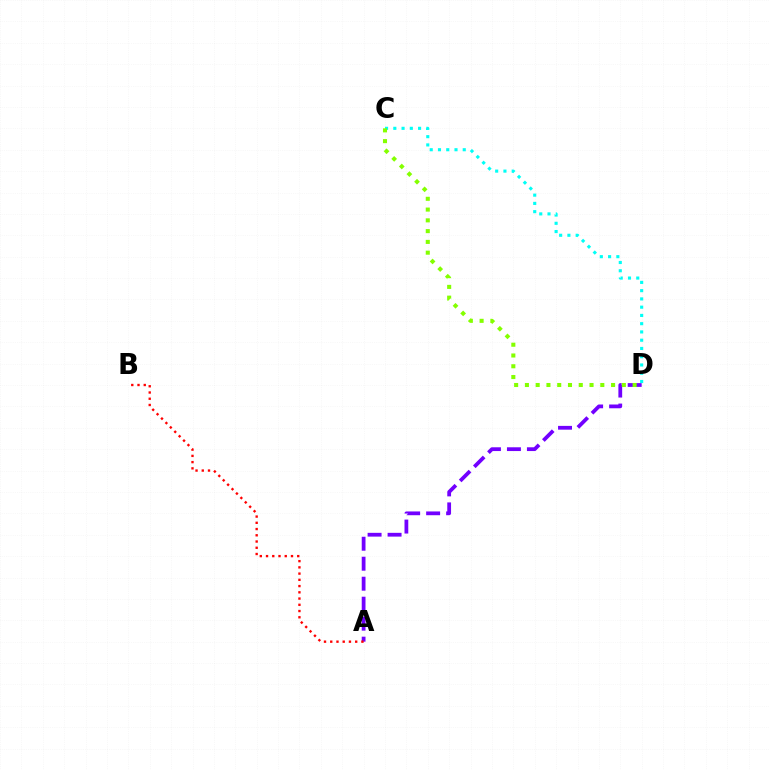{('A', 'D'): [{'color': '#7200ff', 'line_style': 'dashed', 'thickness': 2.71}], ('A', 'B'): [{'color': '#ff0000', 'line_style': 'dotted', 'thickness': 1.69}], ('C', 'D'): [{'color': '#00fff6', 'line_style': 'dotted', 'thickness': 2.24}, {'color': '#84ff00', 'line_style': 'dotted', 'thickness': 2.93}]}